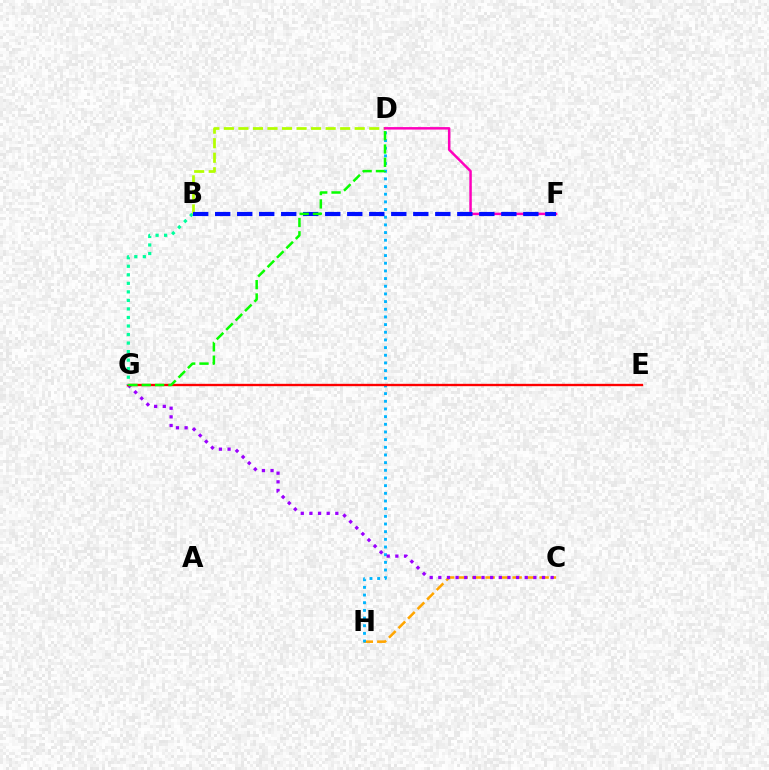{('B', 'D'): [{'color': '#b3ff00', 'line_style': 'dashed', 'thickness': 1.97}], ('C', 'H'): [{'color': '#ffa500', 'line_style': 'dashed', 'thickness': 1.83}], ('D', 'F'): [{'color': '#ff00bd', 'line_style': 'solid', 'thickness': 1.79}], ('D', 'H'): [{'color': '#00b5ff', 'line_style': 'dotted', 'thickness': 2.08}], ('C', 'G'): [{'color': '#9b00ff', 'line_style': 'dotted', 'thickness': 2.35}], ('E', 'G'): [{'color': '#ff0000', 'line_style': 'solid', 'thickness': 1.7}], ('B', 'G'): [{'color': '#00ff9d', 'line_style': 'dotted', 'thickness': 2.32}], ('B', 'F'): [{'color': '#0010ff', 'line_style': 'dashed', 'thickness': 2.99}], ('D', 'G'): [{'color': '#08ff00', 'line_style': 'dashed', 'thickness': 1.81}]}